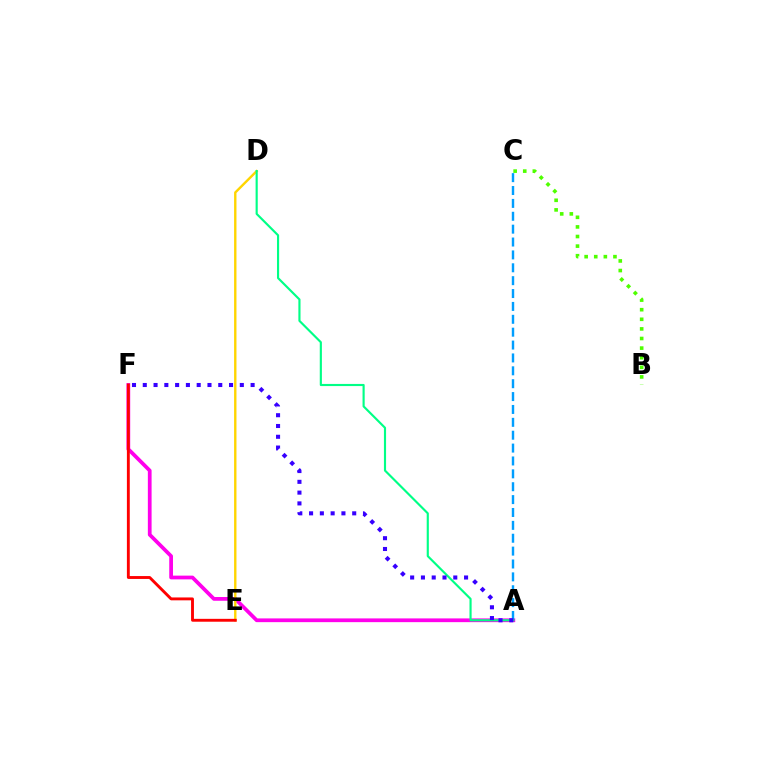{('A', 'F'): [{'color': '#ff00ed', 'line_style': 'solid', 'thickness': 2.7}, {'color': '#3700ff', 'line_style': 'dotted', 'thickness': 2.93}], ('A', 'C'): [{'color': '#009eff', 'line_style': 'dashed', 'thickness': 1.75}], ('D', 'E'): [{'color': '#ffd500', 'line_style': 'solid', 'thickness': 1.72}], ('E', 'F'): [{'color': '#ff0000', 'line_style': 'solid', 'thickness': 2.07}], ('B', 'C'): [{'color': '#4fff00', 'line_style': 'dotted', 'thickness': 2.61}], ('A', 'D'): [{'color': '#00ff86', 'line_style': 'solid', 'thickness': 1.54}]}